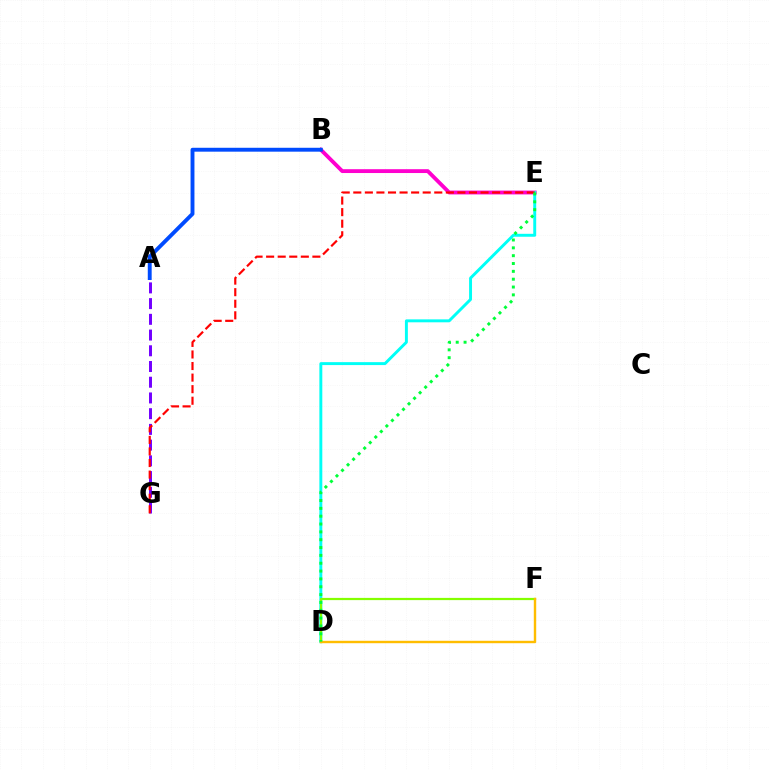{('A', 'G'): [{'color': '#7200ff', 'line_style': 'dashed', 'thickness': 2.14}], ('B', 'E'): [{'color': '#ff00cf', 'line_style': 'solid', 'thickness': 2.77}], ('D', 'E'): [{'color': '#00fff6', 'line_style': 'solid', 'thickness': 2.11}, {'color': '#00ff39', 'line_style': 'dotted', 'thickness': 2.13}], ('D', 'F'): [{'color': '#84ff00', 'line_style': 'solid', 'thickness': 1.61}, {'color': '#ffbd00', 'line_style': 'solid', 'thickness': 1.74}], ('E', 'G'): [{'color': '#ff0000', 'line_style': 'dashed', 'thickness': 1.57}], ('A', 'B'): [{'color': '#004bff', 'line_style': 'solid', 'thickness': 2.8}]}